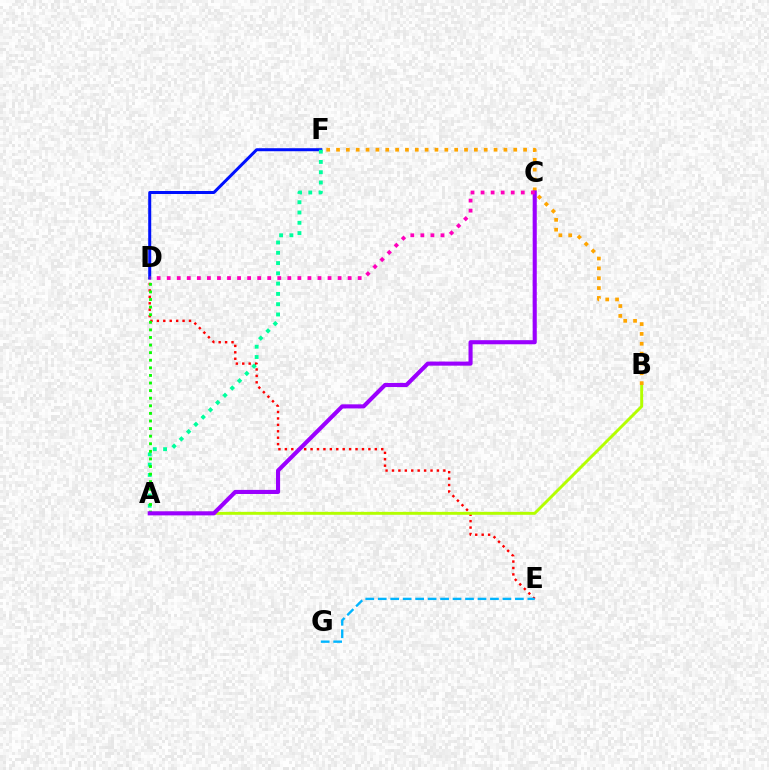{('D', 'E'): [{'color': '#ff0000', 'line_style': 'dotted', 'thickness': 1.75}], ('E', 'G'): [{'color': '#00b5ff', 'line_style': 'dashed', 'thickness': 1.69}], ('A', 'B'): [{'color': '#b3ff00', 'line_style': 'solid', 'thickness': 2.11}], ('D', 'F'): [{'color': '#0010ff', 'line_style': 'solid', 'thickness': 2.17}], ('B', 'F'): [{'color': '#ffa500', 'line_style': 'dotted', 'thickness': 2.68}], ('A', 'F'): [{'color': '#00ff9d', 'line_style': 'dotted', 'thickness': 2.79}], ('A', 'D'): [{'color': '#08ff00', 'line_style': 'dotted', 'thickness': 2.06}], ('A', 'C'): [{'color': '#9b00ff', 'line_style': 'solid', 'thickness': 2.95}], ('C', 'D'): [{'color': '#ff00bd', 'line_style': 'dotted', 'thickness': 2.73}]}